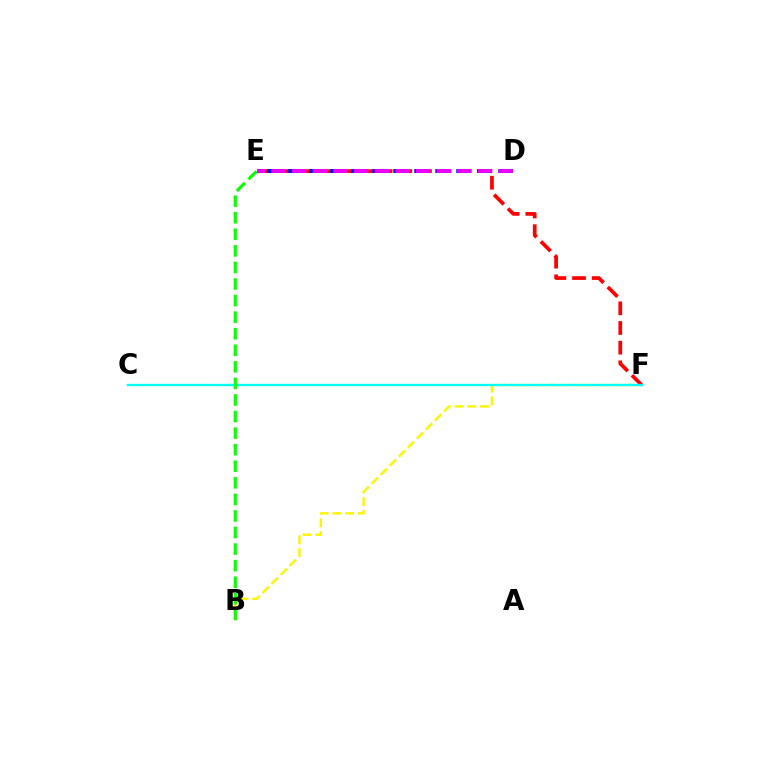{('B', 'F'): [{'color': '#fcf500', 'line_style': 'dashed', 'thickness': 1.74}], ('E', 'F'): [{'color': '#ff0000', 'line_style': 'dashed', 'thickness': 2.67}], ('C', 'F'): [{'color': '#00fff6', 'line_style': 'solid', 'thickness': 1.69}], ('B', 'E'): [{'color': '#08ff00', 'line_style': 'dashed', 'thickness': 2.25}], ('D', 'E'): [{'color': '#0010ff', 'line_style': 'dashed', 'thickness': 2.85}, {'color': '#ee00ff', 'line_style': 'dashed', 'thickness': 2.81}]}